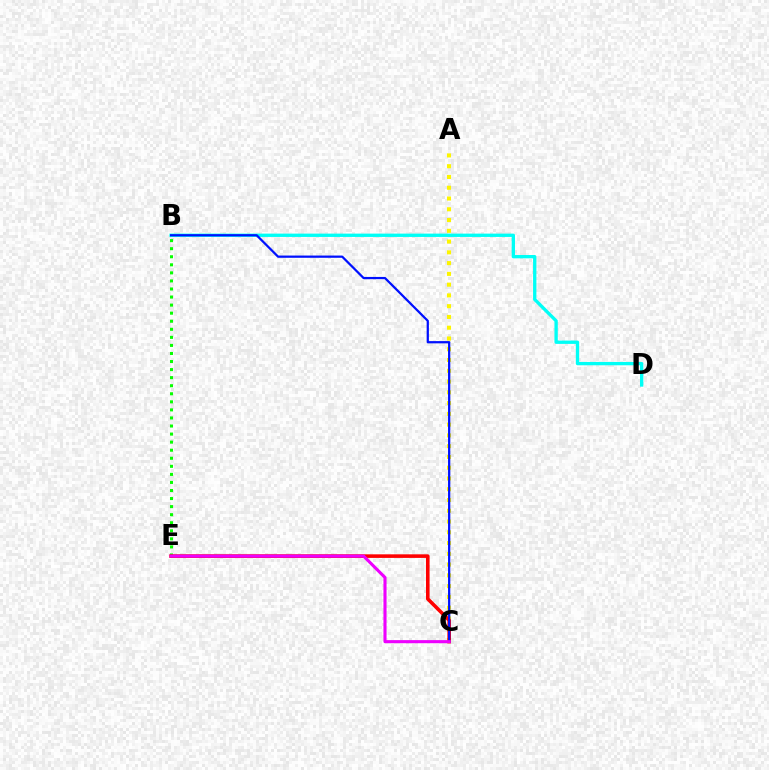{('B', 'D'): [{'color': '#00fff6', 'line_style': 'solid', 'thickness': 2.4}], ('A', 'C'): [{'color': '#fcf500', 'line_style': 'dotted', 'thickness': 2.93}], ('B', 'E'): [{'color': '#08ff00', 'line_style': 'dotted', 'thickness': 2.19}], ('C', 'E'): [{'color': '#ff0000', 'line_style': 'solid', 'thickness': 2.58}, {'color': '#ee00ff', 'line_style': 'solid', 'thickness': 2.23}], ('B', 'C'): [{'color': '#0010ff', 'line_style': 'solid', 'thickness': 1.61}]}